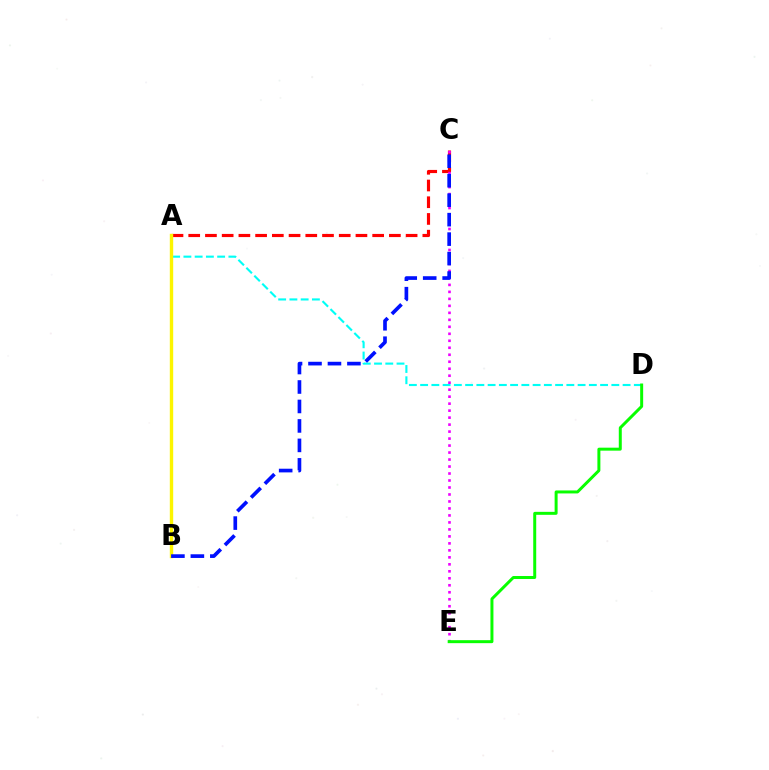{('A', 'D'): [{'color': '#00fff6', 'line_style': 'dashed', 'thickness': 1.53}], ('A', 'C'): [{'color': '#ff0000', 'line_style': 'dashed', 'thickness': 2.27}], ('C', 'E'): [{'color': '#ee00ff', 'line_style': 'dotted', 'thickness': 1.9}], ('A', 'B'): [{'color': '#fcf500', 'line_style': 'solid', 'thickness': 2.44}], ('B', 'C'): [{'color': '#0010ff', 'line_style': 'dashed', 'thickness': 2.64}], ('D', 'E'): [{'color': '#08ff00', 'line_style': 'solid', 'thickness': 2.15}]}